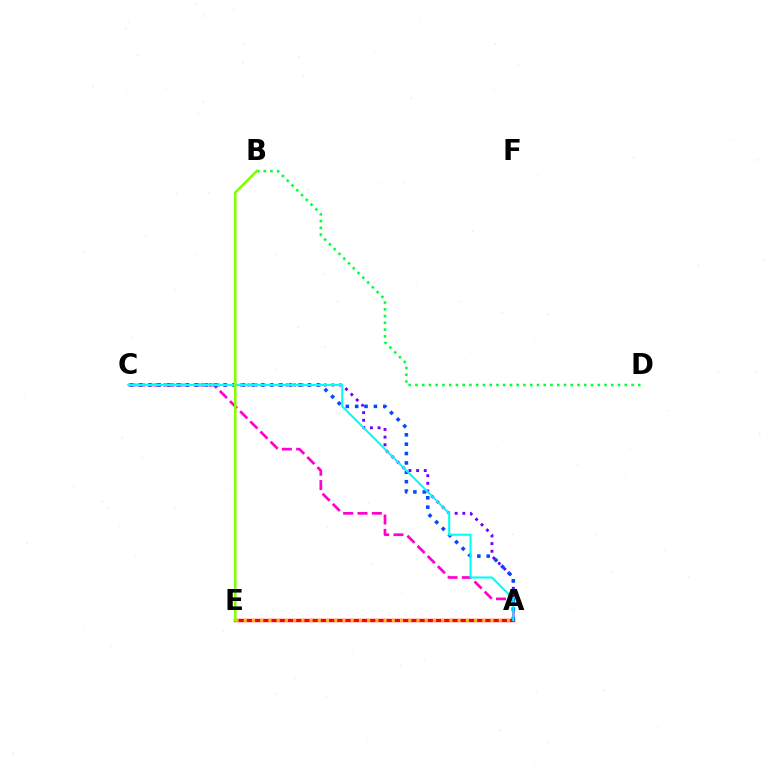{('A', 'E'): [{'color': '#ff0000', 'line_style': 'solid', 'thickness': 2.45}, {'color': '#ffbd00', 'line_style': 'dotted', 'thickness': 2.23}], ('A', 'C'): [{'color': '#7200ff', 'line_style': 'dotted', 'thickness': 2.08}, {'color': '#ff00cf', 'line_style': 'dashed', 'thickness': 1.95}, {'color': '#004bff', 'line_style': 'dotted', 'thickness': 2.55}, {'color': '#00fff6', 'line_style': 'solid', 'thickness': 1.51}], ('B', 'D'): [{'color': '#00ff39', 'line_style': 'dotted', 'thickness': 1.84}], ('B', 'E'): [{'color': '#84ff00', 'line_style': 'solid', 'thickness': 1.83}]}